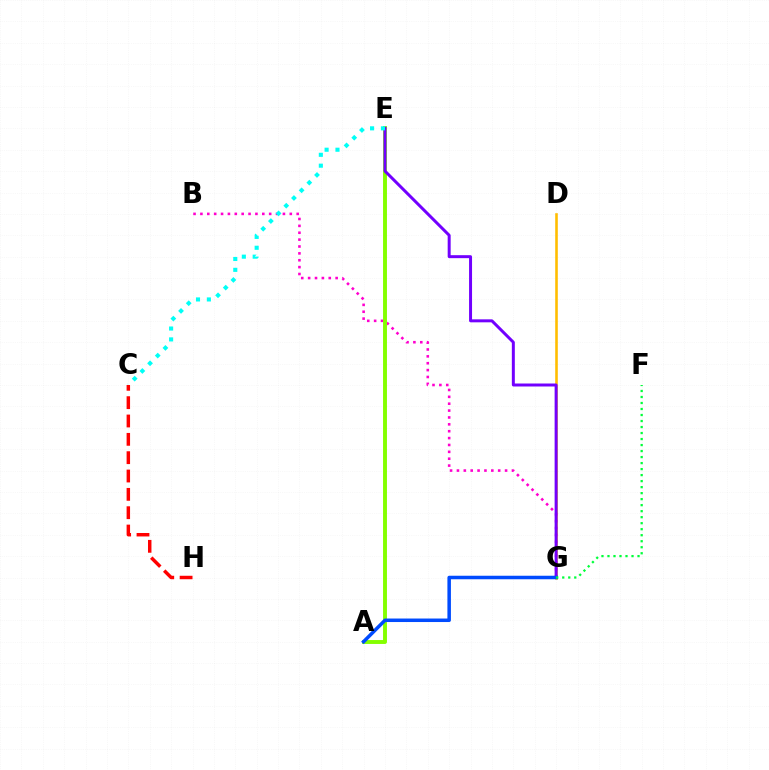{('D', 'G'): [{'color': '#ffbd00', 'line_style': 'solid', 'thickness': 1.87}], ('B', 'G'): [{'color': '#ff00cf', 'line_style': 'dotted', 'thickness': 1.87}], ('A', 'E'): [{'color': '#84ff00', 'line_style': 'solid', 'thickness': 2.81}], ('E', 'G'): [{'color': '#7200ff', 'line_style': 'solid', 'thickness': 2.15}], ('C', 'E'): [{'color': '#00fff6', 'line_style': 'dotted', 'thickness': 2.95}], ('A', 'G'): [{'color': '#004bff', 'line_style': 'solid', 'thickness': 2.53}], ('C', 'H'): [{'color': '#ff0000', 'line_style': 'dashed', 'thickness': 2.49}], ('F', 'G'): [{'color': '#00ff39', 'line_style': 'dotted', 'thickness': 1.63}]}